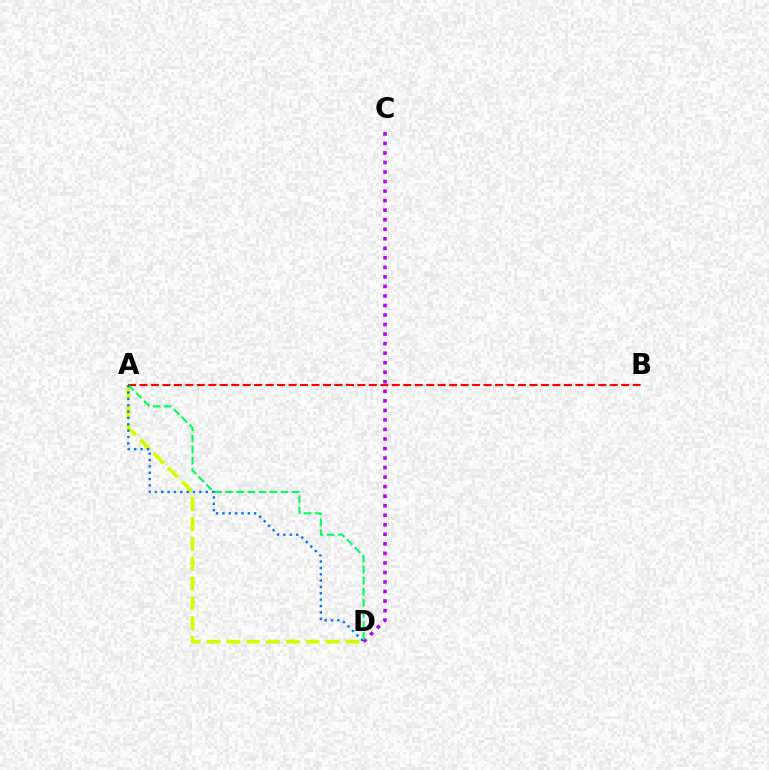{('A', 'D'): [{'color': '#d1ff00', 'line_style': 'dashed', 'thickness': 2.69}, {'color': '#00ff5c', 'line_style': 'dashed', 'thickness': 1.51}, {'color': '#0074ff', 'line_style': 'dotted', 'thickness': 1.72}], ('C', 'D'): [{'color': '#b900ff', 'line_style': 'dotted', 'thickness': 2.59}], ('A', 'B'): [{'color': '#ff0000', 'line_style': 'dashed', 'thickness': 1.56}]}